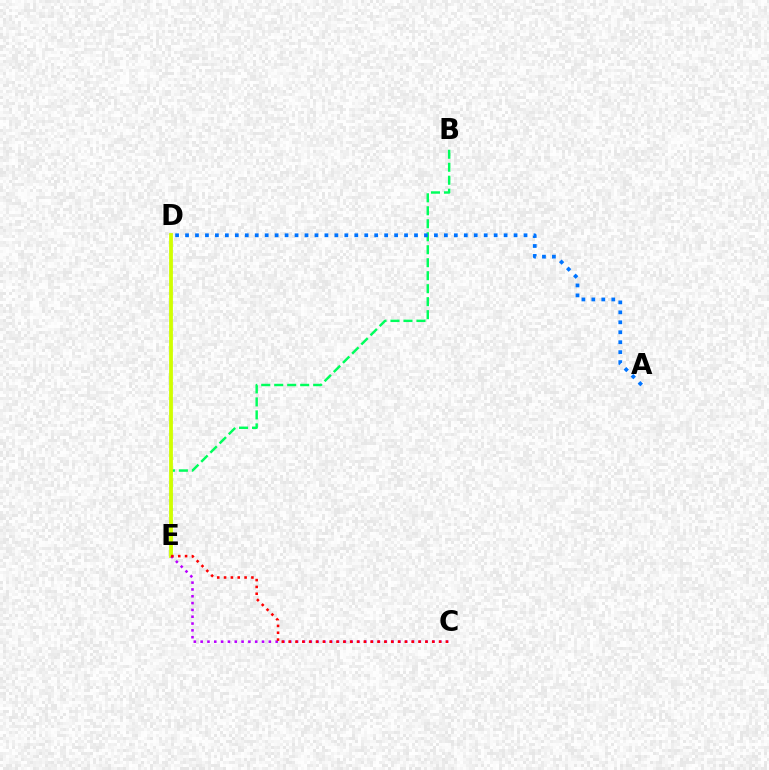{('B', 'E'): [{'color': '#00ff5c', 'line_style': 'dashed', 'thickness': 1.76}], ('D', 'E'): [{'color': '#d1ff00', 'line_style': 'solid', 'thickness': 2.73}], ('C', 'E'): [{'color': '#b900ff', 'line_style': 'dotted', 'thickness': 1.85}, {'color': '#ff0000', 'line_style': 'dotted', 'thickness': 1.86}], ('A', 'D'): [{'color': '#0074ff', 'line_style': 'dotted', 'thickness': 2.7}]}